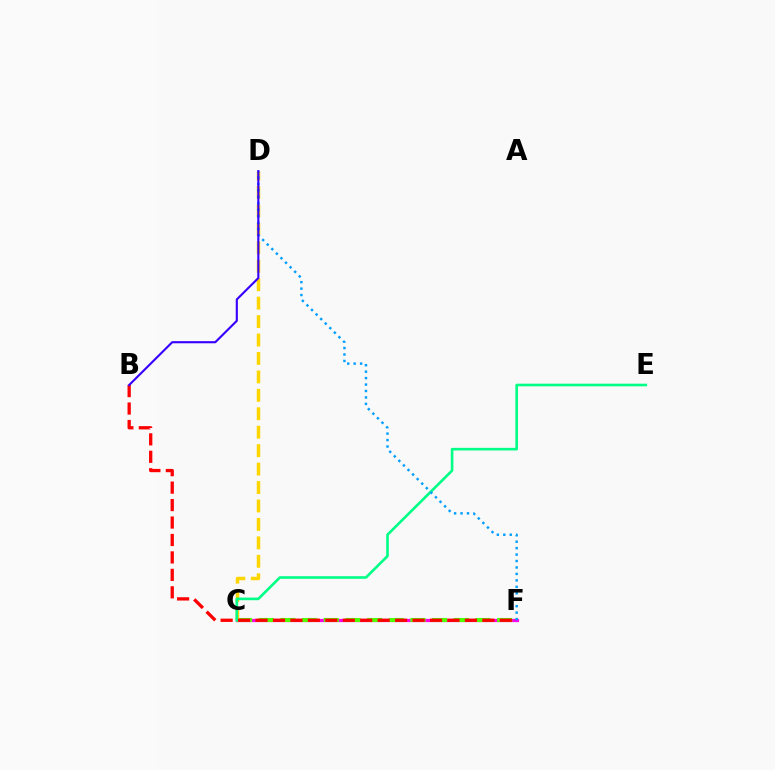{('C', 'F'): [{'color': '#ff00ed', 'line_style': 'solid', 'thickness': 2.31}, {'color': '#4fff00', 'line_style': 'dashed', 'thickness': 2.94}], ('C', 'D'): [{'color': '#ffd500', 'line_style': 'dashed', 'thickness': 2.51}], ('C', 'E'): [{'color': '#00ff86', 'line_style': 'solid', 'thickness': 1.89}], ('B', 'F'): [{'color': '#ff0000', 'line_style': 'dashed', 'thickness': 2.37}], ('D', 'F'): [{'color': '#009eff', 'line_style': 'dotted', 'thickness': 1.75}], ('B', 'D'): [{'color': '#3700ff', 'line_style': 'solid', 'thickness': 1.53}]}